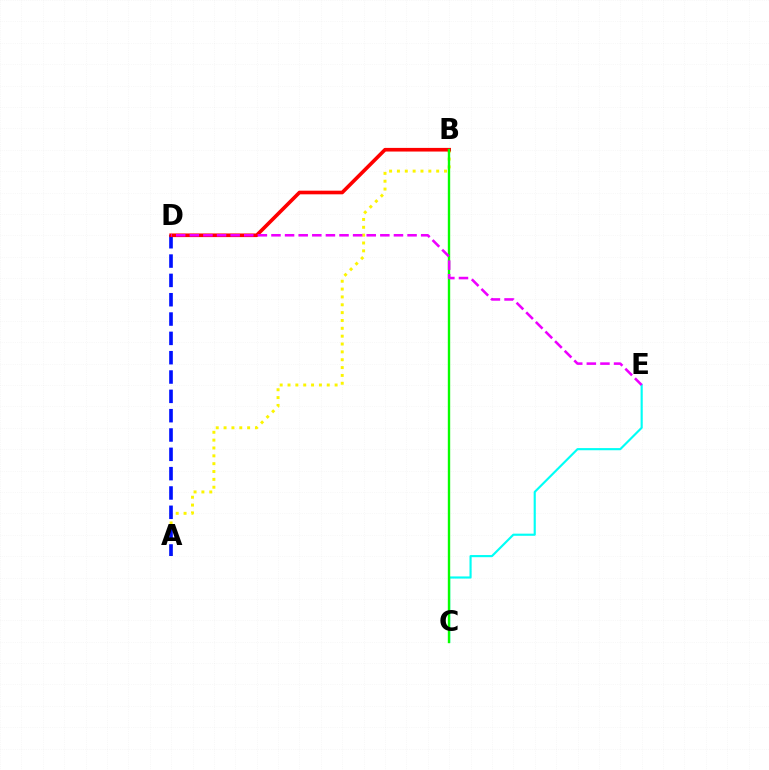{('C', 'E'): [{'color': '#00fff6', 'line_style': 'solid', 'thickness': 1.54}], ('A', 'B'): [{'color': '#fcf500', 'line_style': 'dotted', 'thickness': 2.13}], ('A', 'D'): [{'color': '#0010ff', 'line_style': 'dashed', 'thickness': 2.63}], ('B', 'D'): [{'color': '#ff0000', 'line_style': 'solid', 'thickness': 2.62}], ('B', 'C'): [{'color': '#08ff00', 'line_style': 'solid', 'thickness': 1.71}], ('D', 'E'): [{'color': '#ee00ff', 'line_style': 'dashed', 'thickness': 1.85}]}